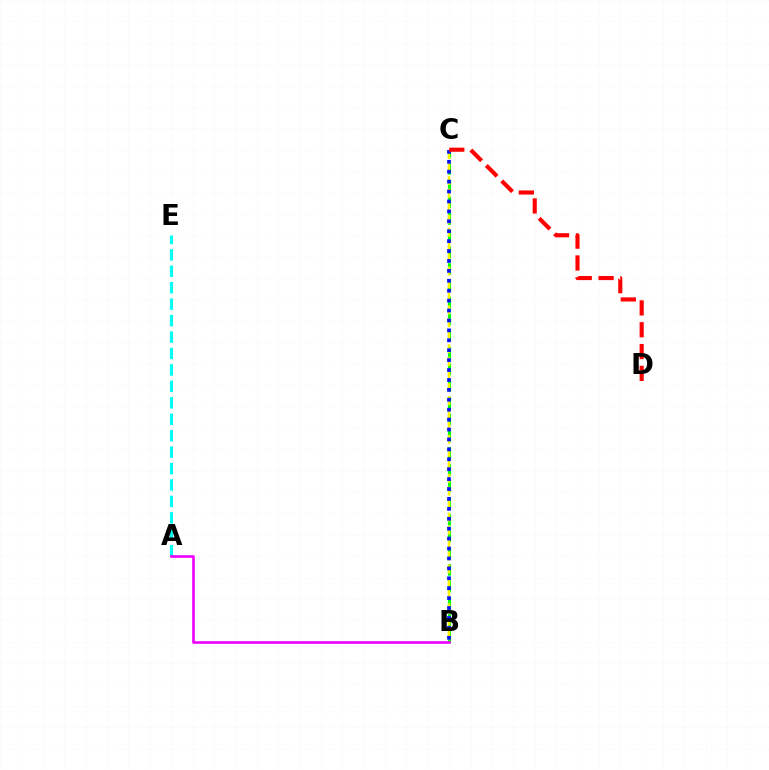{('B', 'C'): [{'color': '#08ff00', 'line_style': 'dashed', 'thickness': 2.27}, {'color': '#fcf500', 'line_style': 'dashed', 'thickness': 1.76}, {'color': '#0010ff', 'line_style': 'dotted', 'thickness': 2.69}], ('A', 'E'): [{'color': '#00fff6', 'line_style': 'dashed', 'thickness': 2.23}], ('A', 'B'): [{'color': '#ee00ff', 'line_style': 'solid', 'thickness': 1.91}], ('C', 'D'): [{'color': '#ff0000', 'line_style': 'dashed', 'thickness': 2.96}]}